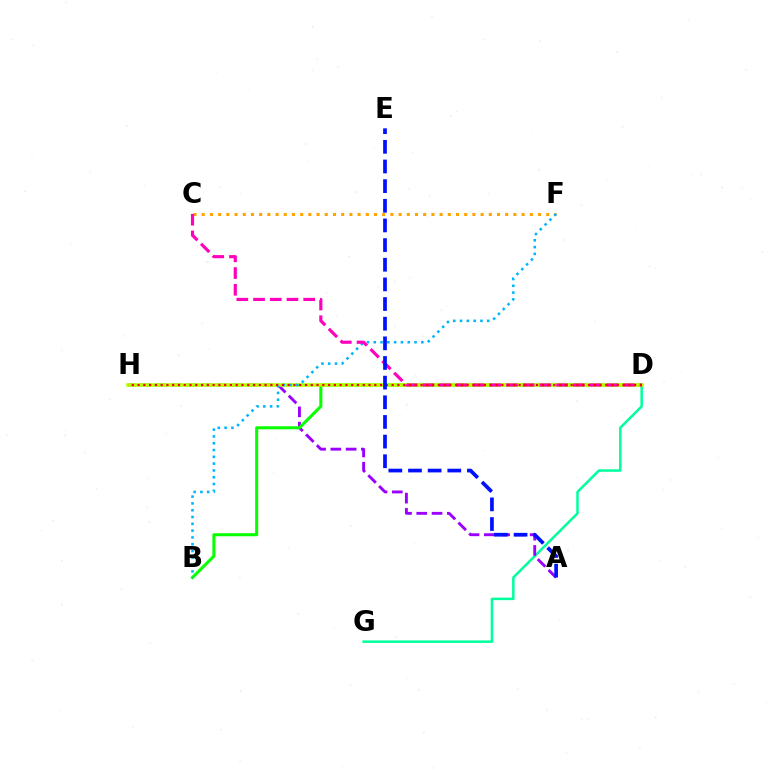{('D', 'G'): [{'color': '#00ff9d', 'line_style': 'solid', 'thickness': 1.81}], ('A', 'H'): [{'color': '#9b00ff', 'line_style': 'dashed', 'thickness': 2.08}], ('B', 'D'): [{'color': '#08ff00', 'line_style': 'solid', 'thickness': 2.19}], ('C', 'F'): [{'color': '#ffa500', 'line_style': 'dotted', 'thickness': 2.23}], ('D', 'H'): [{'color': '#b3ff00', 'line_style': 'solid', 'thickness': 2.58}, {'color': '#ff0000', 'line_style': 'dotted', 'thickness': 1.57}], ('B', 'F'): [{'color': '#00b5ff', 'line_style': 'dotted', 'thickness': 1.85}], ('C', 'D'): [{'color': '#ff00bd', 'line_style': 'dashed', 'thickness': 2.27}], ('A', 'E'): [{'color': '#0010ff', 'line_style': 'dashed', 'thickness': 2.67}]}